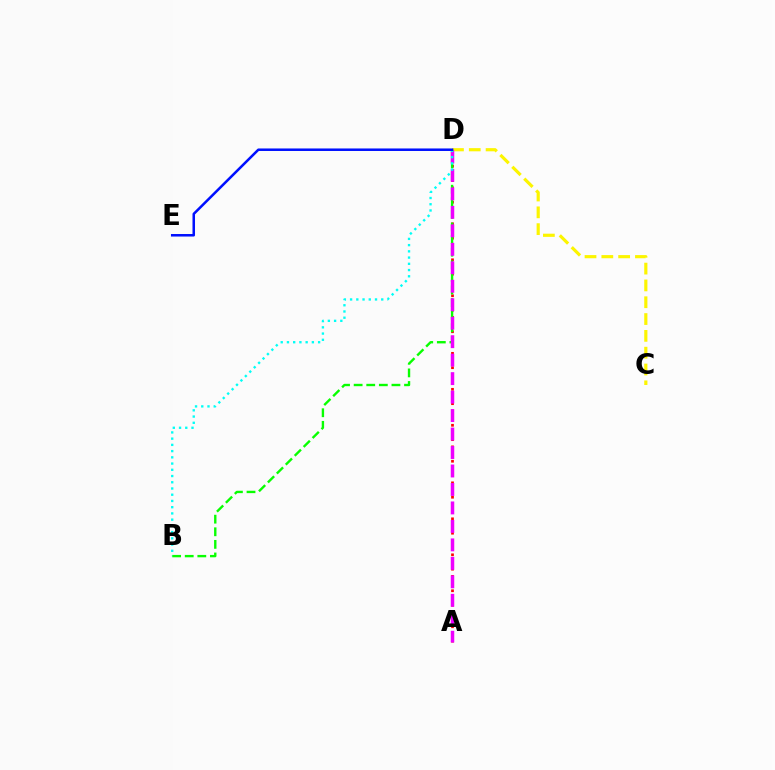{('A', 'D'): [{'color': '#ff0000', 'line_style': 'dotted', 'thickness': 1.95}, {'color': '#ee00ff', 'line_style': 'dashed', 'thickness': 2.51}], ('B', 'D'): [{'color': '#08ff00', 'line_style': 'dashed', 'thickness': 1.71}, {'color': '#00fff6', 'line_style': 'dotted', 'thickness': 1.69}], ('C', 'D'): [{'color': '#fcf500', 'line_style': 'dashed', 'thickness': 2.28}], ('D', 'E'): [{'color': '#0010ff', 'line_style': 'solid', 'thickness': 1.82}]}